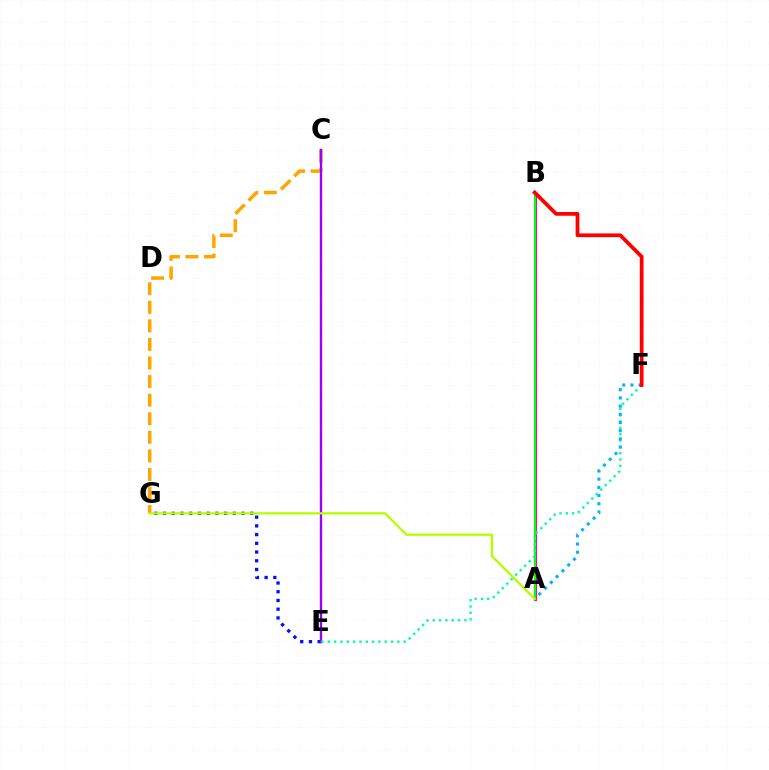{('E', 'G'): [{'color': '#0010ff', 'line_style': 'dotted', 'thickness': 2.37}], ('A', 'B'): [{'color': '#ff00bd', 'line_style': 'solid', 'thickness': 2.24}, {'color': '#08ff00', 'line_style': 'solid', 'thickness': 1.51}], ('C', 'G'): [{'color': '#ffa500', 'line_style': 'dashed', 'thickness': 2.52}], ('C', 'E'): [{'color': '#9b00ff', 'line_style': 'solid', 'thickness': 1.71}], ('E', 'F'): [{'color': '#00ff9d', 'line_style': 'dotted', 'thickness': 1.72}], ('A', 'F'): [{'color': '#00b5ff', 'line_style': 'dotted', 'thickness': 2.23}], ('B', 'F'): [{'color': '#ff0000', 'line_style': 'solid', 'thickness': 2.7}], ('A', 'G'): [{'color': '#b3ff00', 'line_style': 'solid', 'thickness': 1.63}]}